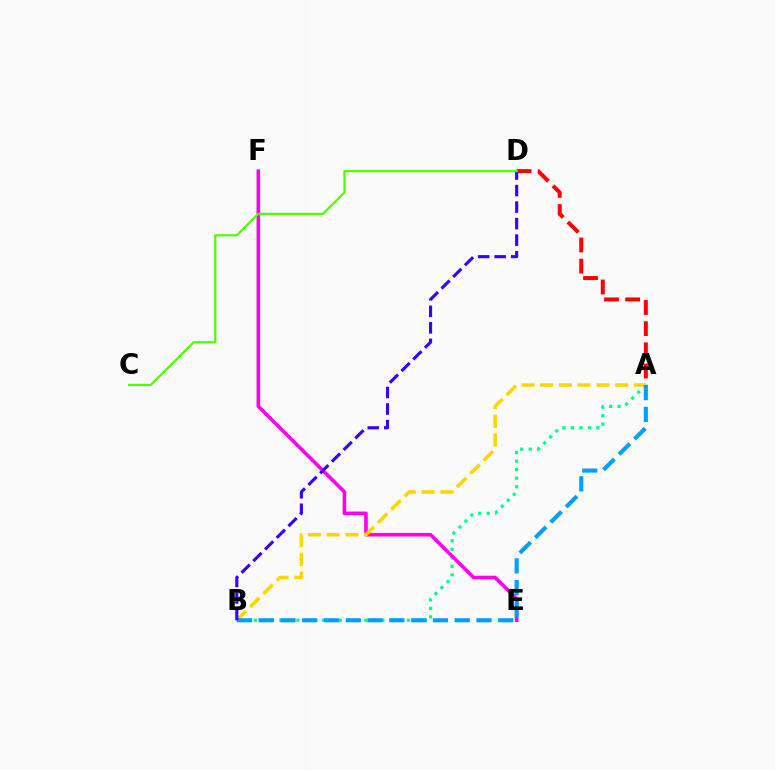{('A', 'D'): [{'color': '#ff0000', 'line_style': 'dashed', 'thickness': 2.88}], ('A', 'B'): [{'color': '#00ff86', 'line_style': 'dotted', 'thickness': 2.31}, {'color': '#ffd500', 'line_style': 'dashed', 'thickness': 2.55}, {'color': '#009eff', 'line_style': 'dashed', 'thickness': 2.96}], ('E', 'F'): [{'color': '#ff00ed', 'line_style': 'solid', 'thickness': 2.59}], ('B', 'D'): [{'color': '#3700ff', 'line_style': 'dashed', 'thickness': 2.24}], ('C', 'D'): [{'color': '#4fff00', 'line_style': 'solid', 'thickness': 1.58}]}